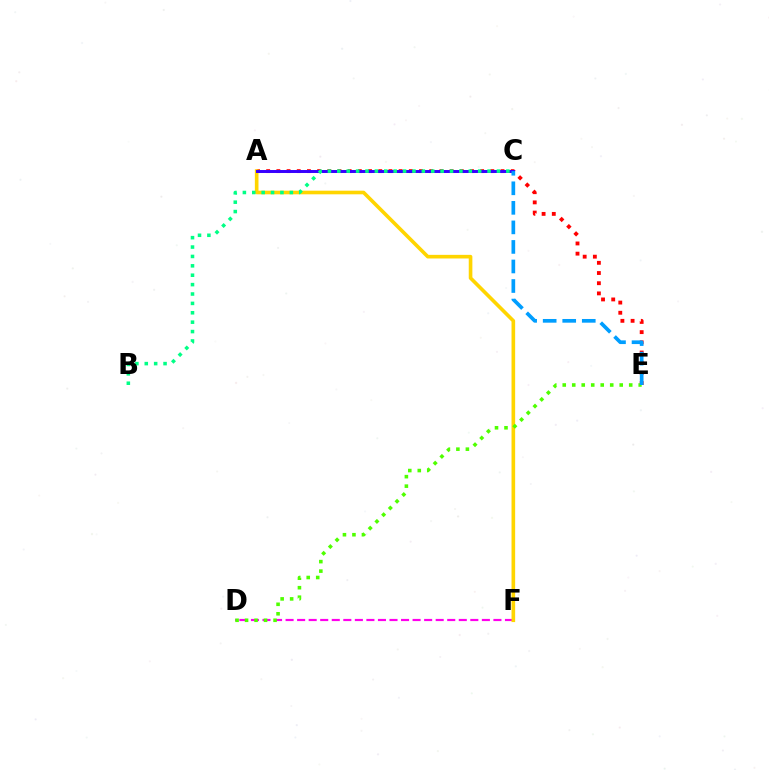{('D', 'F'): [{'color': '#ff00ed', 'line_style': 'dashed', 'thickness': 1.57}], ('A', 'E'): [{'color': '#ff0000', 'line_style': 'dotted', 'thickness': 2.77}], ('A', 'F'): [{'color': '#ffd500', 'line_style': 'solid', 'thickness': 2.61}], ('A', 'C'): [{'color': '#3700ff', 'line_style': 'solid', 'thickness': 2.13}], ('D', 'E'): [{'color': '#4fff00', 'line_style': 'dotted', 'thickness': 2.58}], ('C', 'E'): [{'color': '#009eff', 'line_style': 'dashed', 'thickness': 2.66}], ('B', 'C'): [{'color': '#00ff86', 'line_style': 'dotted', 'thickness': 2.55}]}